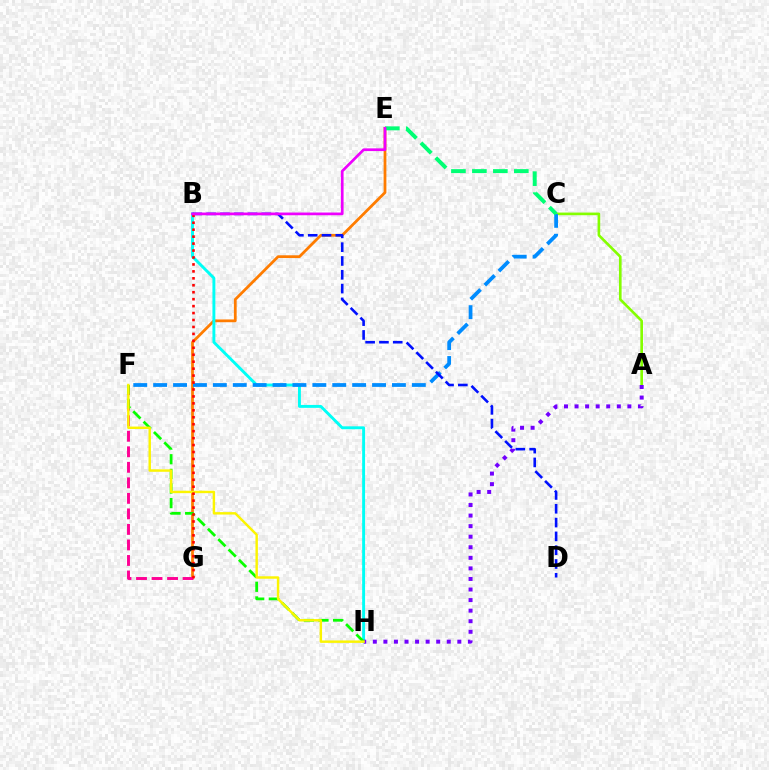{('A', 'C'): [{'color': '#84ff00', 'line_style': 'solid', 'thickness': 1.91}], ('E', 'G'): [{'color': '#ff7c00', 'line_style': 'solid', 'thickness': 1.99}], ('B', 'H'): [{'color': '#00fff6', 'line_style': 'solid', 'thickness': 2.09}], ('A', 'H'): [{'color': '#7200ff', 'line_style': 'dotted', 'thickness': 2.87}], ('F', 'G'): [{'color': '#ff0094', 'line_style': 'dashed', 'thickness': 2.11}], ('F', 'H'): [{'color': '#08ff00', 'line_style': 'dashed', 'thickness': 1.99}, {'color': '#fcf500', 'line_style': 'solid', 'thickness': 1.75}], ('C', 'F'): [{'color': '#008cff', 'line_style': 'dashed', 'thickness': 2.7}], ('B', 'D'): [{'color': '#0010ff', 'line_style': 'dashed', 'thickness': 1.88}], ('B', 'G'): [{'color': '#ff0000', 'line_style': 'dotted', 'thickness': 1.89}], ('C', 'E'): [{'color': '#00ff74', 'line_style': 'dashed', 'thickness': 2.85}], ('B', 'E'): [{'color': '#ee00ff', 'line_style': 'solid', 'thickness': 1.95}]}